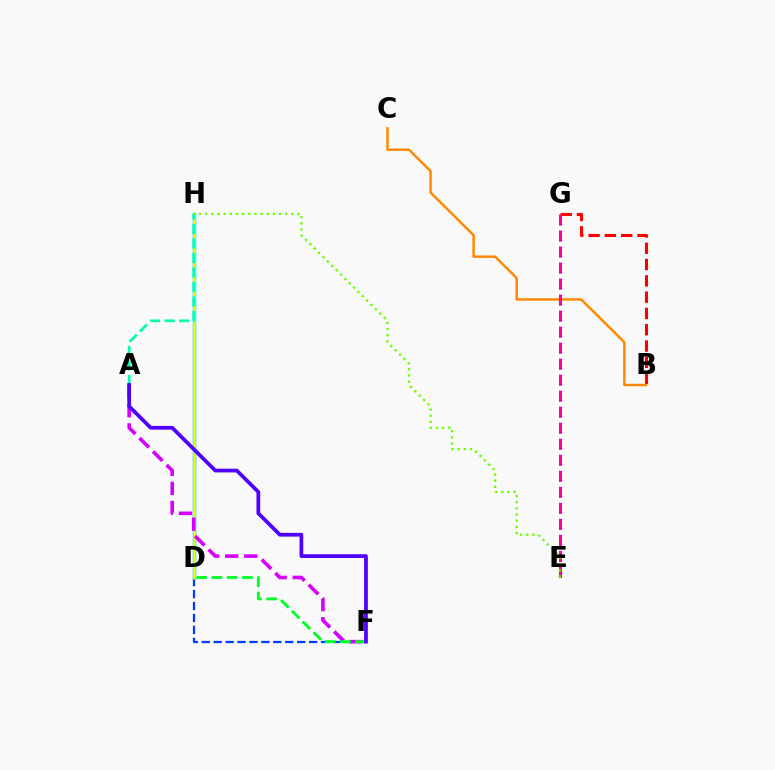{('D', 'H'): [{'color': '#00c7ff', 'line_style': 'solid', 'thickness': 2.5}, {'color': '#eeff00', 'line_style': 'solid', 'thickness': 1.8}], ('B', 'G'): [{'color': '#ff0000', 'line_style': 'dashed', 'thickness': 2.21}], ('D', 'F'): [{'color': '#003fff', 'line_style': 'dashed', 'thickness': 1.62}, {'color': '#00ff27', 'line_style': 'dashed', 'thickness': 2.07}], ('B', 'C'): [{'color': '#ff8800', 'line_style': 'solid', 'thickness': 1.77}], ('E', 'G'): [{'color': '#ff00a0', 'line_style': 'dashed', 'thickness': 2.18}], ('A', 'F'): [{'color': '#d600ff', 'line_style': 'dashed', 'thickness': 2.6}, {'color': '#4f00ff', 'line_style': 'solid', 'thickness': 2.69}], ('A', 'H'): [{'color': '#00ffaf', 'line_style': 'dashed', 'thickness': 1.97}], ('E', 'H'): [{'color': '#66ff00', 'line_style': 'dotted', 'thickness': 1.67}]}